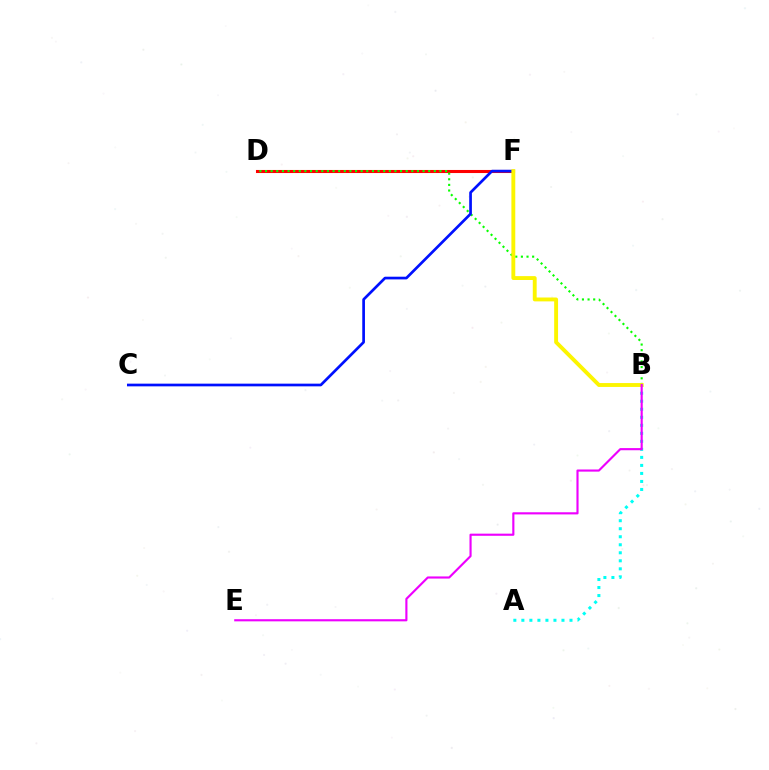{('A', 'B'): [{'color': '#00fff6', 'line_style': 'dotted', 'thickness': 2.18}], ('D', 'F'): [{'color': '#ff0000', 'line_style': 'solid', 'thickness': 2.21}], ('B', 'D'): [{'color': '#08ff00', 'line_style': 'dotted', 'thickness': 1.53}], ('C', 'F'): [{'color': '#0010ff', 'line_style': 'solid', 'thickness': 1.94}], ('B', 'F'): [{'color': '#fcf500', 'line_style': 'solid', 'thickness': 2.79}], ('B', 'E'): [{'color': '#ee00ff', 'line_style': 'solid', 'thickness': 1.54}]}